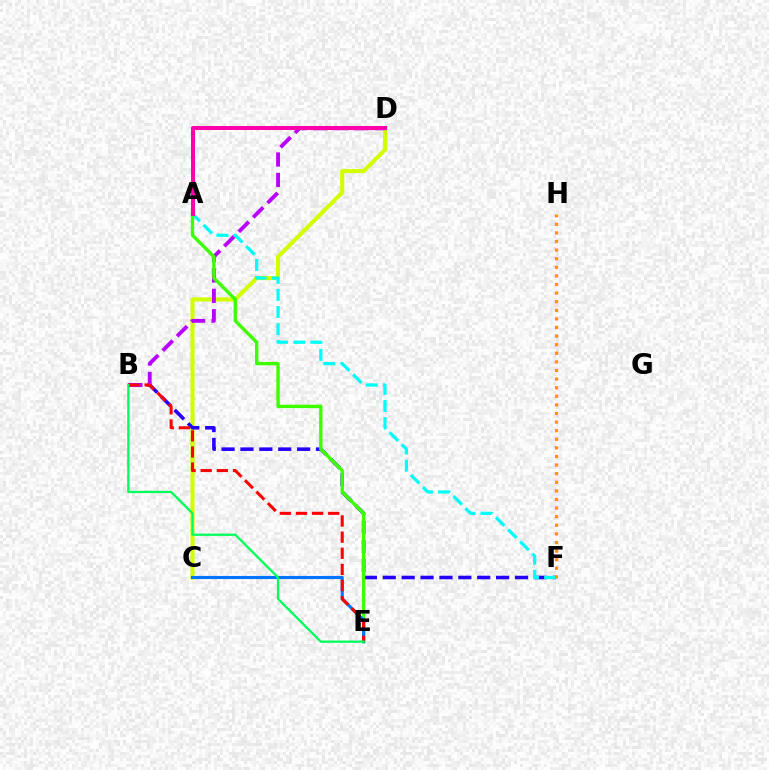{('C', 'D'): [{'color': '#d1ff00', 'line_style': 'solid', 'thickness': 2.96}], ('B', 'F'): [{'color': '#2500ff', 'line_style': 'dashed', 'thickness': 2.57}], ('B', 'D'): [{'color': '#b900ff', 'line_style': 'dashed', 'thickness': 2.77}], ('A', 'F'): [{'color': '#00fff6', 'line_style': 'dashed', 'thickness': 2.33}], ('A', 'E'): [{'color': '#3dff00', 'line_style': 'solid', 'thickness': 2.43}], ('A', 'D'): [{'color': '#ff00ac', 'line_style': 'solid', 'thickness': 2.89}], ('C', 'E'): [{'color': '#0074ff', 'line_style': 'solid', 'thickness': 2.25}], ('B', 'E'): [{'color': '#ff0000', 'line_style': 'dashed', 'thickness': 2.19}, {'color': '#00ff5c', 'line_style': 'solid', 'thickness': 1.65}], ('F', 'H'): [{'color': '#ff9400', 'line_style': 'dotted', 'thickness': 2.34}]}